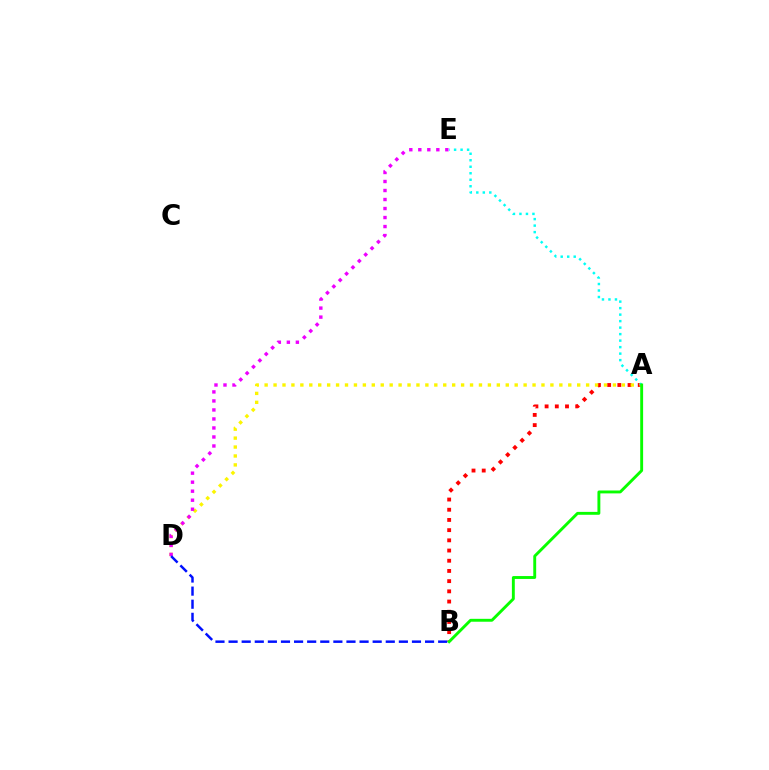{('A', 'B'): [{'color': '#ff0000', 'line_style': 'dotted', 'thickness': 2.77}, {'color': '#08ff00', 'line_style': 'solid', 'thickness': 2.08}], ('A', 'D'): [{'color': '#fcf500', 'line_style': 'dotted', 'thickness': 2.43}], ('D', 'E'): [{'color': '#ee00ff', 'line_style': 'dotted', 'thickness': 2.45}], ('B', 'D'): [{'color': '#0010ff', 'line_style': 'dashed', 'thickness': 1.78}], ('A', 'E'): [{'color': '#00fff6', 'line_style': 'dotted', 'thickness': 1.77}]}